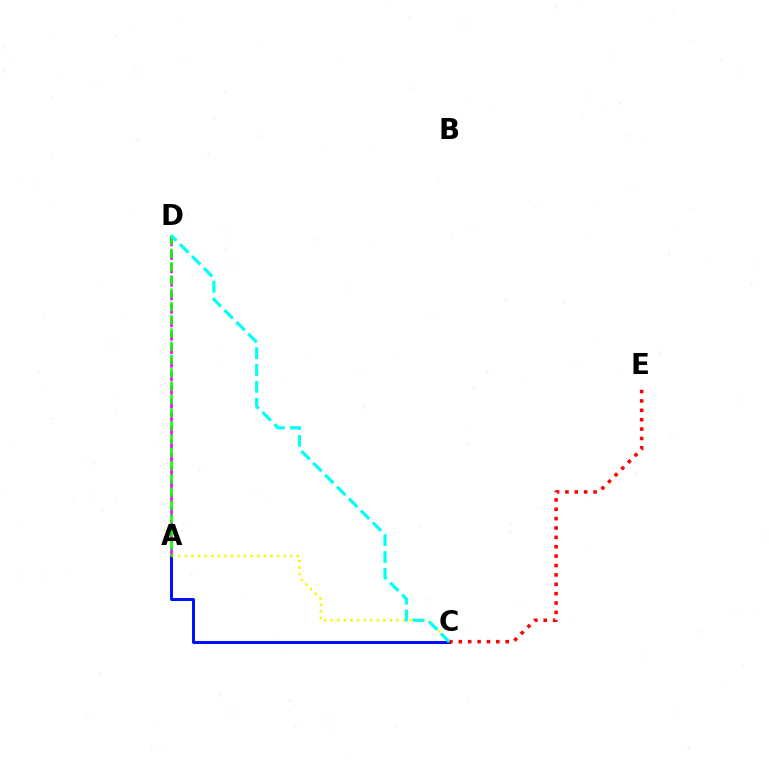{('A', 'C'): [{'color': '#0010ff', 'line_style': 'solid', 'thickness': 2.15}, {'color': '#fcf500', 'line_style': 'dotted', 'thickness': 1.79}], ('A', 'D'): [{'color': '#ee00ff', 'line_style': 'dashed', 'thickness': 1.83}, {'color': '#08ff00', 'line_style': 'dashed', 'thickness': 1.8}], ('C', 'E'): [{'color': '#ff0000', 'line_style': 'dotted', 'thickness': 2.55}], ('C', 'D'): [{'color': '#00fff6', 'line_style': 'dashed', 'thickness': 2.29}]}